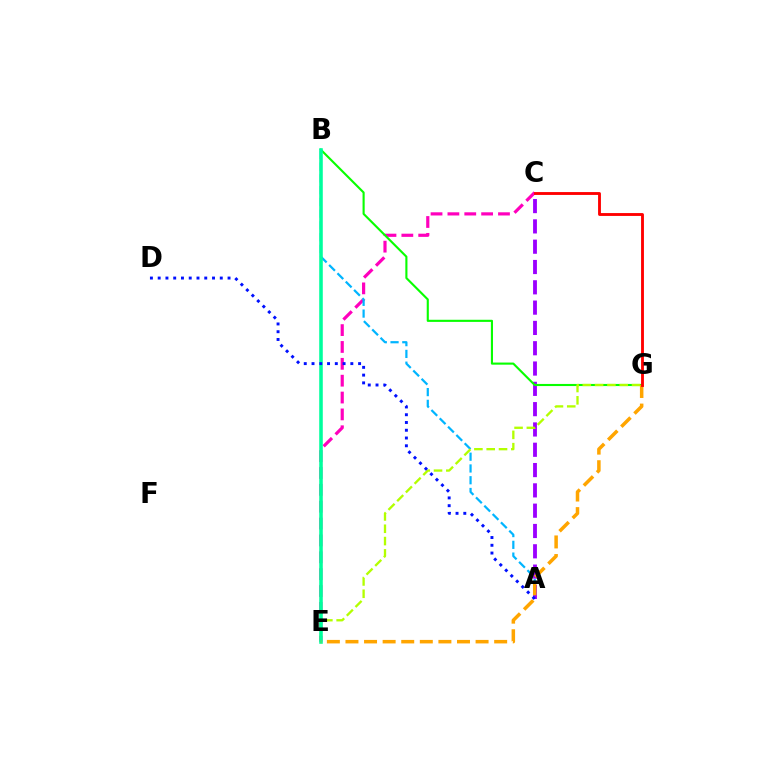{('C', 'E'): [{'color': '#ff00bd', 'line_style': 'dashed', 'thickness': 2.29}], ('A', 'B'): [{'color': '#00b5ff', 'line_style': 'dashed', 'thickness': 1.6}], ('A', 'C'): [{'color': '#9b00ff', 'line_style': 'dashed', 'thickness': 2.76}], ('B', 'G'): [{'color': '#08ff00', 'line_style': 'solid', 'thickness': 1.53}], ('E', 'G'): [{'color': '#b3ff00', 'line_style': 'dashed', 'thickness': 1.67}, {'color': '#ffa500', 'line_style': 'dashed', 'thickness': 2.53}], ('B', 'E'): [{'color': '#00ff9d', 'line_style': 'solid', 'thickness': 2.57}], ('A', 'D'): [{'color': '#0010ff', 'line_style': 'dotted', 'thickness': 2.11}], ('C', 'G'): [{'color': '#ff0000', 'line_style': 'solid', 'thickness': 2.06}]}